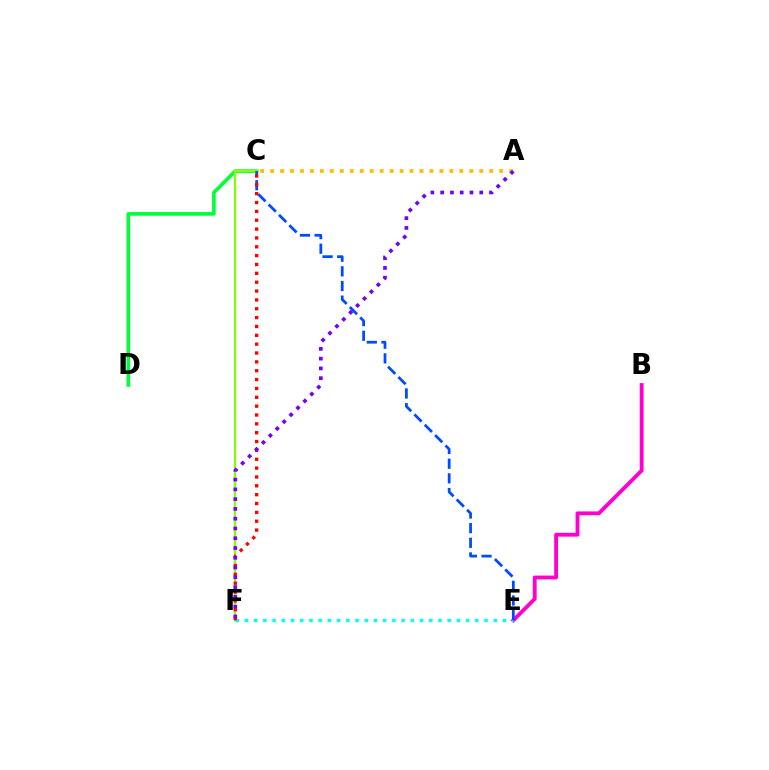{('C', 'D'): [{'color': '#00ff39', 'line_style': 'solid', 'thickness': 2.61}], ('C', 'F'): [{'color': '#84ff00', 'line_style': 'solid', 'thickness': 1.58}, {'color': '#ff0000', 'line_style': 'dotted', 'thickness': 2.41}], ('B', 'E'): [{'color': '#ff00cf', 'line_style': 'solid', 'thickness': 2.77}], ('E', 'F'): [{'color': '#00fff6', 'line_style': 'dotted', 'thickness': 2.5}], ('A', 'C'): [{'color': '#ffbd00', 'line_style': 'dotted', 'thickness': 2.71}], ('C', 'E'): [{'color': '#004bff', 'line_style': 'dashed', 'thickness': 1.99}], ('A', 'F'): [{'color': '#7200ff', 'line_style': 'dotted', 'thickness': 2.66}]}